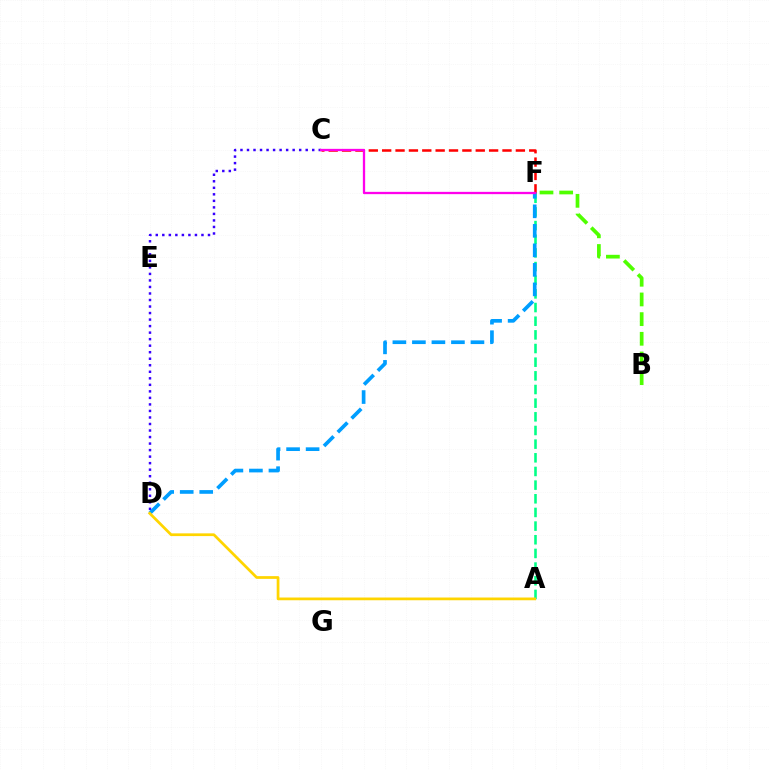{('A', 'F'): [{'color': '#00ff86', 'line_style': 'dashed', 'thickness': 1.86}], ('C', 'F'): [{'color': '#ff0000', 'line_style': 'dashed', 'thickness': 1.82}, {'color': '#ff00ed', 'line_style': 'solid', 'thickness': 1.65}], ('C', 'D'): [{'color': '#3700ff', 'line_style': 'dotted', 'thickness': 1.77}], ('D', 'F'): [{'color': '#009eff', 'line_style': 'dashed', 'thickness': 2.65}], ('B', 'F'): [{'color': '#4fff00', 'line_style': 'dashed', 'thickness': 2.67}], ('A', 'D'): [{'color': '#ffd500', 'line_style': 'solid', 'thickness': 1.97}]}